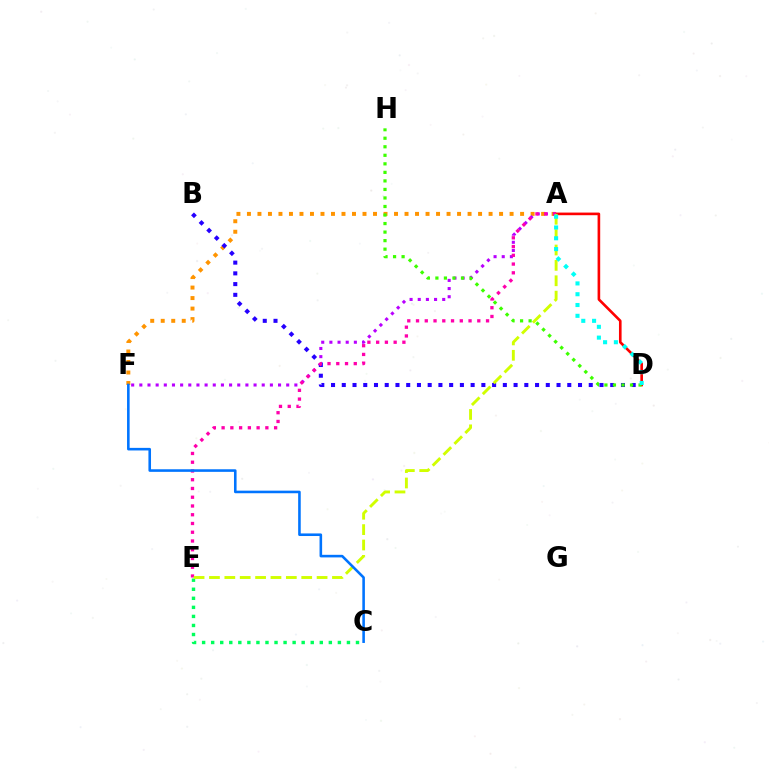{('A', 'F'): [{'color': '#ff9400', 'line_style': 'dotted', 'thickness': 2.85}, {'color': '#b900ff', 'line_style': 'dotted', 'thickness': 2.22}], ('A', 'D'): [{'color': '#ff0000', 'line_style': 'solid', 'thickness': 1.89}, {'color': '#00fff6', 'line_style': 'dotted', 'thickness': 2.93}], ('B', 'D'): [{'color': '#2500ff', 'line_style': 'dotted', 'thickness': 2.92}], ('C', 'E'): [{'color': '#00ff5c', 'line_style': 'dotted', 'thickness': 2.46}], ('A', 'E'): [{'color': '#ff00ac', 'line_style': 'dotted', 'thickness': 2.38}, {'color': '#d1ff00', 'line_style': 'dashed', 'thickness': 2.09}], ('D', 'H'): [{'color': '#3dff00', 'line_style': 'dotted', 'thickness': 2.32}], ('C', 'F'): [{'color': '#0074ff', 'line_style': 'solid', 'thickness': 1.86}]}